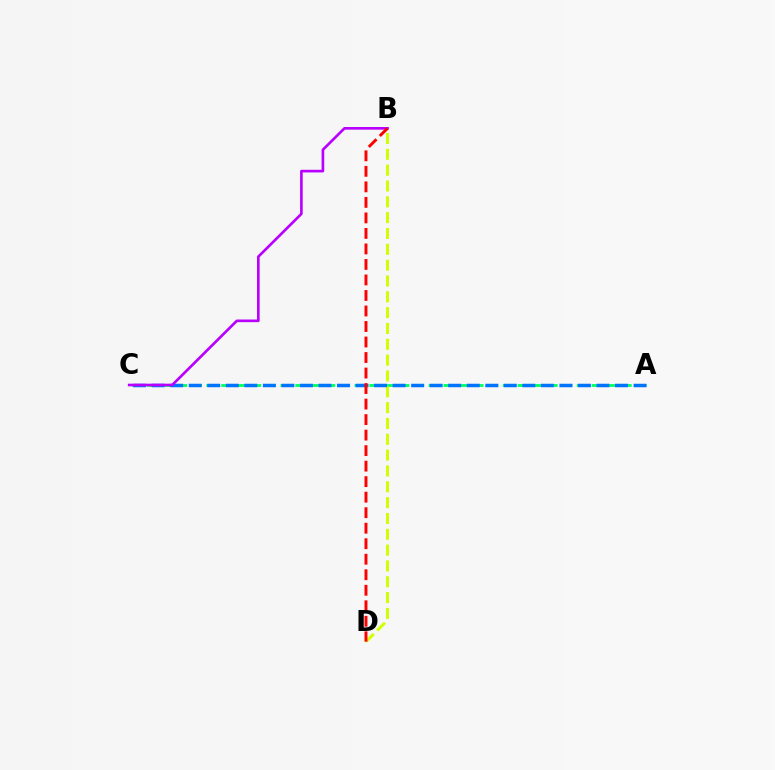{('A', 'C'): [{'color': '#00ff5c', 'line_style': 'dashed', 'thickness': 2.01}, {'color': '#0074ff', 'line_style': 'dashed', 'thickness': 2.52}], ('B', 'D'): [{'color': '#d1ff00', 'line_style': 'dashed', 'thickness': 2.15}, {'color': '#ff0000', 'line_style': 'dashed', 'thickness': 2.11}], ('B', 'C'): [{'color': '#b900ff', 'line_style': 'solid', 'thickness': 1.91}]}